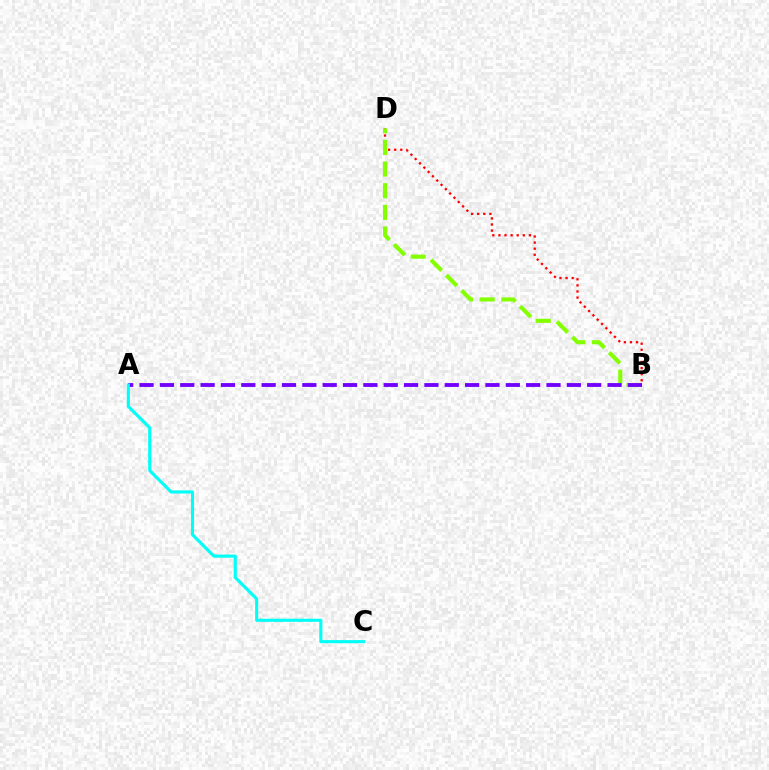{('B', 'D'): [{'color': '#ff0000', 'line_style': 'dotted', 'thickness': 1.65}, {'color': '#84ff00', 'line_style': 'dashed', 'thickness': 2.94}], ('A', 'B'): [{'color': '#7200ff', 'line_style': 'dashed', 'thickness': 2.76}], ('A', 'C'): [{'color': '#00fff6', 'line_style': 'solid', 'thickness': 2.24}]}